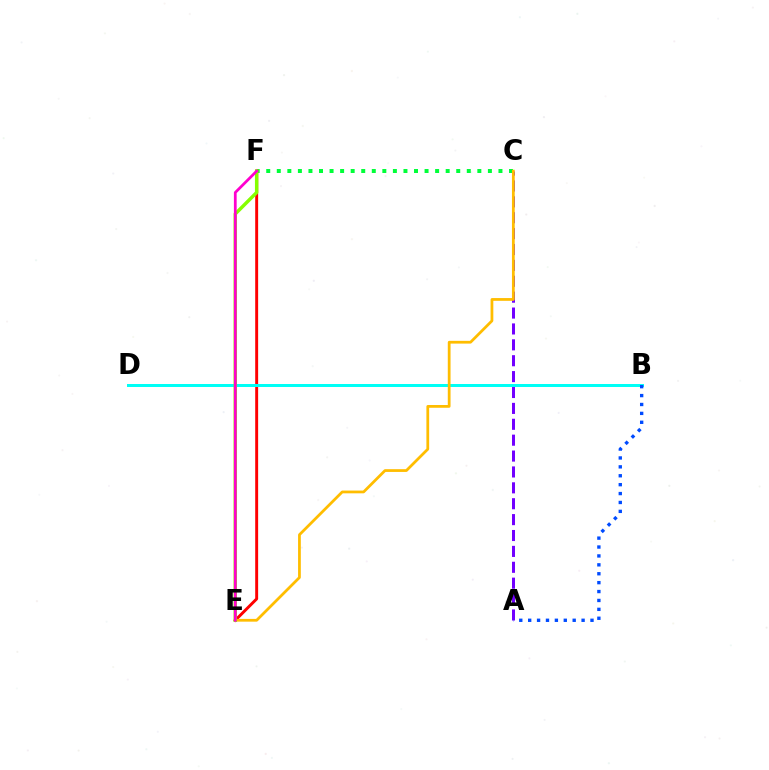{('C', 'F'): [{'color': '#00ff39', 'line_style': 'dotted', 'thickness': 2.87}], ('E', 'F'): [{'color': '#ff0000', 'line_style': 'solid', 'thickness': 2.11}, {'color': '#84ff00', 'line_style': 'solid', 'thickness': 2.49}, {'color': '#ff00cf', 'line_style': 'solid', 'thickness': 1.98}], ('A', 'C'): [{'color': '#7200ff', 'line_style': 'dashed', 'thickness': 2.16}], ('B', 'D'): [{'color': '#00fff6', 'line_style': 'solid', 'thickness': 2.15}], ('C', 'E'): [{'color': '#ffbd00', 'line_style': 'solid', 'thickness': 1.99}], ('A', 'B'): [{'color': '#004bff', 'line_style': 'dotted', 'thickness': 2.42}]}